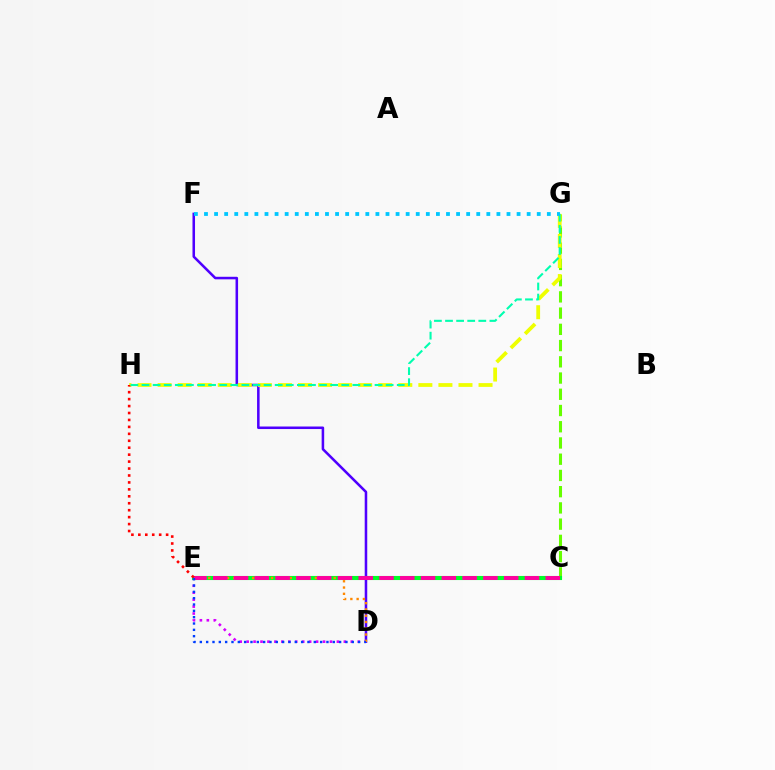{('C', 'G'): [{'color': '#66ff00', 'line_style': 'dashed', 'thickness': 2.21}], ('D', 'E'): [{'color': '#d600ff', 'line_style': 'dotted', 'thickness': 1.89}, {'color': '#ff8800', 'line_style': 'dotted', 'thickness': 1.7}, {'color': '#003fff', 'line_style': 'dotted', 'thickness': 1.72}], ('C', 'E'): [{'color': '#00ff27', 'line_style': 'solid', 'thickness': 2.96}, {'color': '#ff00a0', 'line_style': 'dashed', 'thickness': 2.82}], ('D', 'F'): [{'color': '#4f00ff', 'line_style': 'solid', 'thickness': 1.83}], ('G', 'H'): [{'color': '#eeff00', 'line_style': 'dashed', 'thickness': 2.72}, {'color': '#00ffaf', 'line_style': 'dashed', 'thickness': 1.51}], ('E', 'H'): [{'color': '#ff0000', 'line_style': 'dotted', 'thickness': 1.89}], ('F', 'G'): [{'color': '#00c7ff', 'line_style': 'dotted', 'thickness': 2.74}]}